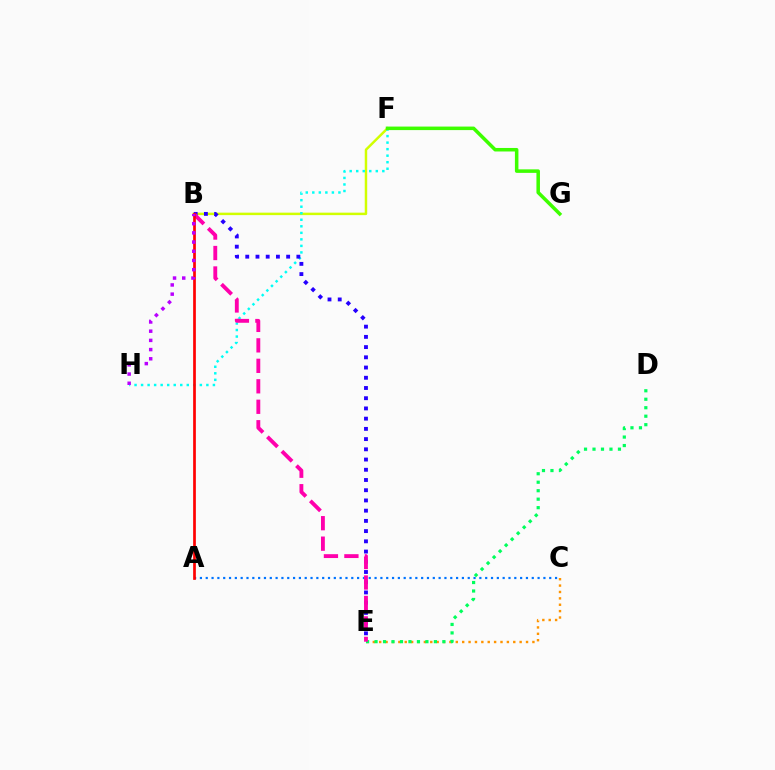{('A', 'C'): [{'color': '#0074ff', 'line_style': 'dotted', 'thickness': 1.58}], ('B', 'F'): [{'color': '#d1ff00', 'line_style': 'solid', 'thickness': 1.77}], ('F', 'H'): [{'color': '#00fff6', 'line_style': 'dotted', 'thickness': 1.77}], ('C', 'E'): [{'color': '#ff9400', 'line_style': 'dotted', 'thickness': 1.73}], ('F', 'G'): [{'color': '#3dff00', 'line_style': 'solid', 'thickness': 2.53}], ('B', 'E'): [{'color': '#2500ff', 'line_style': 'dotted', 'thickness': 2.78}, {'color': '#ff00ac', 'line_style': 'dashed', 'thickness': 2.78}], ('D', 'E'): [{'color': '#00ff5c', 'line_style': 'dotted', 'thickness': 2.3}], ('A', 'B'): [{'color': '#ff0000', 'line_style': 'solid', 'thickness': 1.94}], ('B', 'H'): [{'color': '#b900ff', 'line_style': 'dotted', 'thickness': 2.5}]}